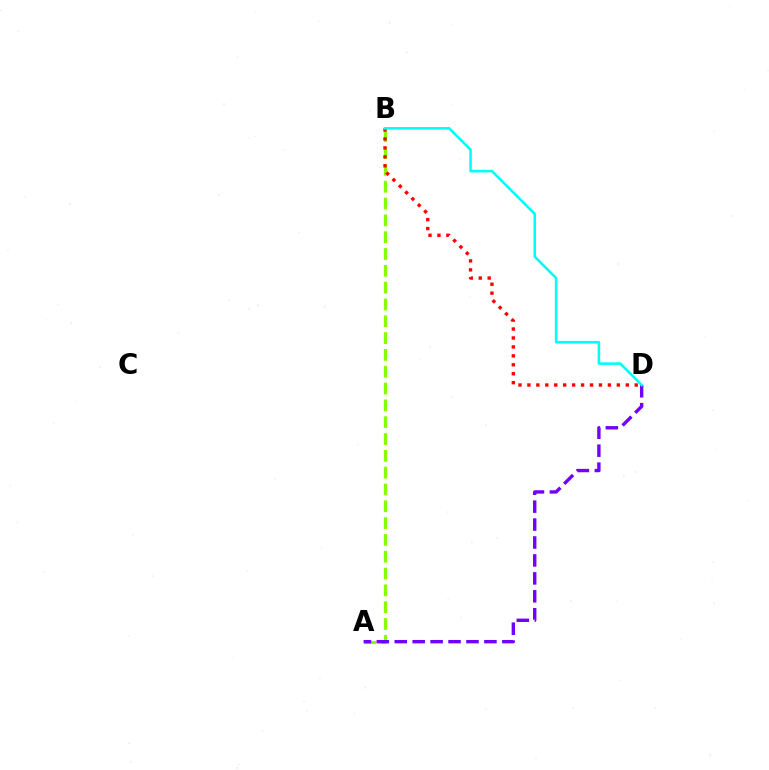{('A', 'B'): [{'color': '#84ff00', 'line_style': 'dashed', 'thickness': 2.28}], ('A', 'D'): [{'color': '#7200ff', 'line_style': 'dashed', 'thickness': 2.44}], ('B', 'D'): [{'color': '#ff0000', 'line_style': 'dotted', 'thickness': 2.43}, {'color': '#00fff6', 'line_style': 'solid', 'thickness': 1.85}]}